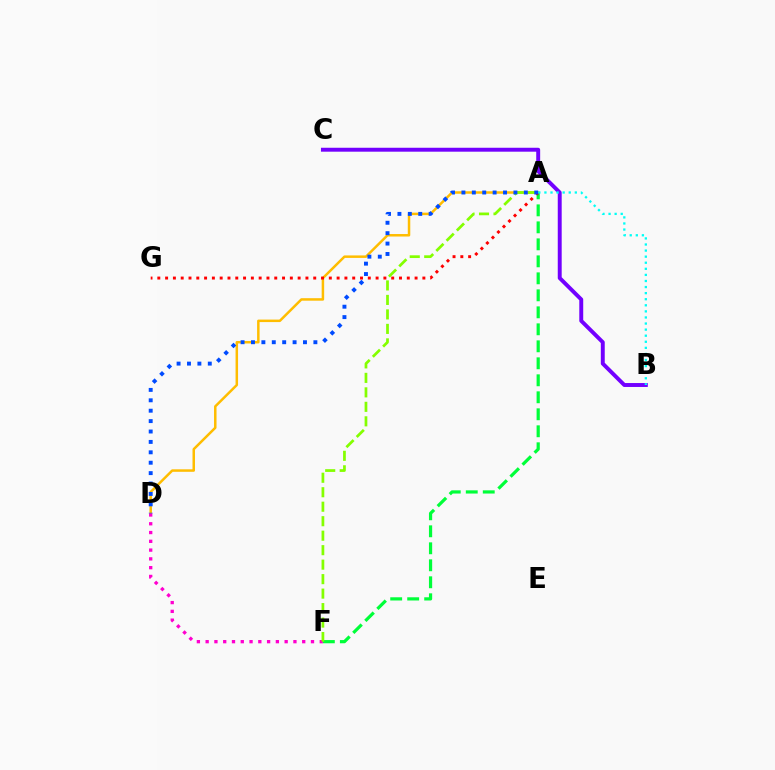{('A', 'D'): [{'color': '#ffbd00', 'line_style': 'solid', 'thickness': 1.8}, {'color': '#004bff', 'line_style': 'dotted', 'thickness': 2.83}], ('D', 'F'): [{'color': '#ff00cf', 'line_style': 'dotted', 'thickness': 2.38}], ('A', 'F'): [{'color': '#00ff39', 'line_style': 'dashed', 'thickness': 2.31}, {'color': '#84ff00', 'line_style': 'dashed', 'thickness': 1.97}], ('A', 'G'): [{'color': '#ff0000', 'line_style': 'dotted', 'thickness': 2.12}], ('B', 'C'): [{'color': '#7200ff', 'line_style': 'solid', 'thickness': 2.83}], ('A', 'B'): [{'color': '#00fff6', 'line_style': 'dotted', 'thickness': 1.65}]}